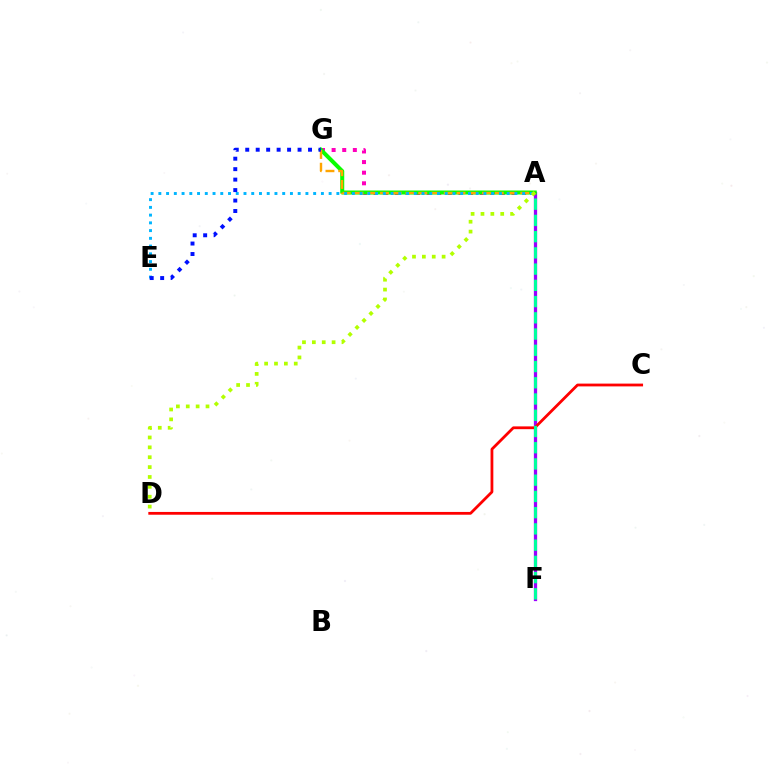{('A', 'G'): [{'color': '#ff00bd', 'line_style': 'dotted', 'thickness': 2.88}, {'color': '#08ff00', 'line_style': 'solid', 'thickness': 2.89}, {'color': '#ffa500', 'line_style': 'dashed', 'thickness': 1.73}], ('A', 'F'): [{'color': '#9b00ff', 'line_style': 'solid', 'thickness': 2.35}, {'color': '#00ff9d', 'line_style': 'dashed', 'thickness': 2.21}], ('C', 'D'): [{'color': '#ff0000', 'line_style': 'solid', 'thickness': 2.01}], ('A', 'E'): [{'color': '#00b5ff', 'line_style': 'dotted', 'thickness': 2.1}], ('A', 'D'): [{'color': '#b3ff00', 'line_style': 'dotted', 'thickness': 2.68}], ('E', 'G'): [{'color': '#0010ff', 'line_style': 'dotted', 'thickness': 2.84}]}